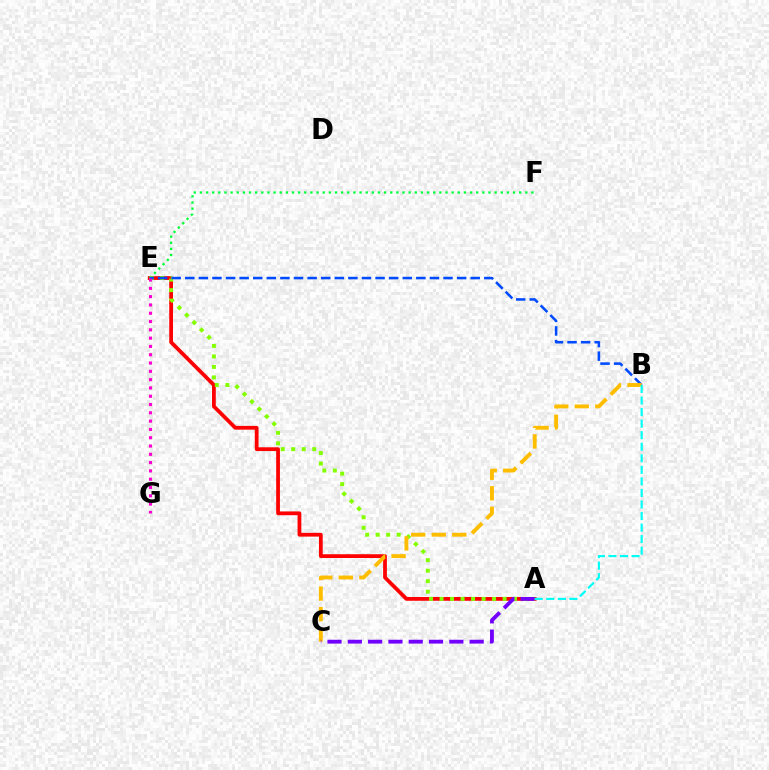{('A', 'E'): [{'color': '#ff0000', 'line_style': 'solid', 'thickness': 2.71}, {'color': '#84ff00', 'line_style': 'dotted', 'thickness': 2.85}], ('E', 'F'): [{'color': '#00ff39', 'line_style': 'dotted', 'thickness': 1.67}], ('B', 'E'): [{'color': '#004bff', 'line_style': 'dashed', 'thickness': 1.85}], ('E', 'G'): [{'color': '#ff00cf', 'line_style': 'dotted', 'thickness': 2.25}], ('B', 'C'): [{'color': '#ffbd00', 'line_style': 'dashed', 'thickness': 2.79}], ('A', 'C'): [{'color': '#7200ff', 'line_style': 'dashed', 'thickness': 2.76}], ('A', 'B'): [{'color': '#00fff6', 'line_style': 'dashed', 'thickness': 1.57}]}